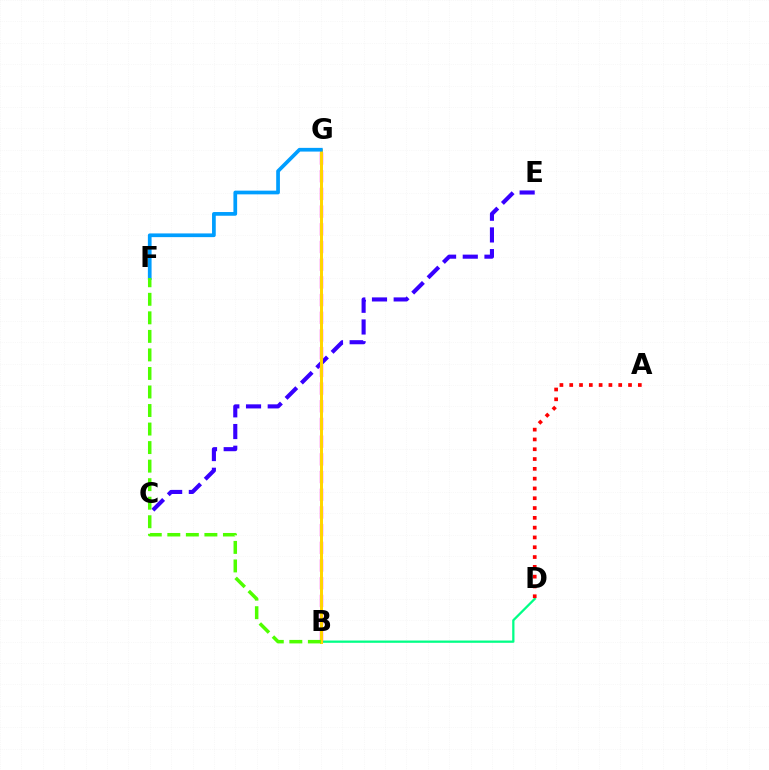{('C', 'E'): [{'color': '#3700ff', 'line_style': 'dashed', 'thickness': 2.95}], ('B', 'D'): [{'color': '#00ff86', 'line_style': 'solid', 'thickness': 1.63}], ('B', 'G'): [{'color': '#ff00ed', 'line_style': 'dashed', 'thickness': 2.4}, {'color': '#ffd500', 'line_style': 'solid', 'thickness': 2.15}], ('A', 'D'): [{'color': '#ff0000', 'line_style': 'dotted', 'thickness': 2.66}], ('F', 'G'): [{'color': '#009eff', 'line_style': 'solid', 'thickness': 2.67}], ('B', 'F'): [{'color': '#4fff00', 'line_style': 'dashed', 'thickness': 2.52}]}